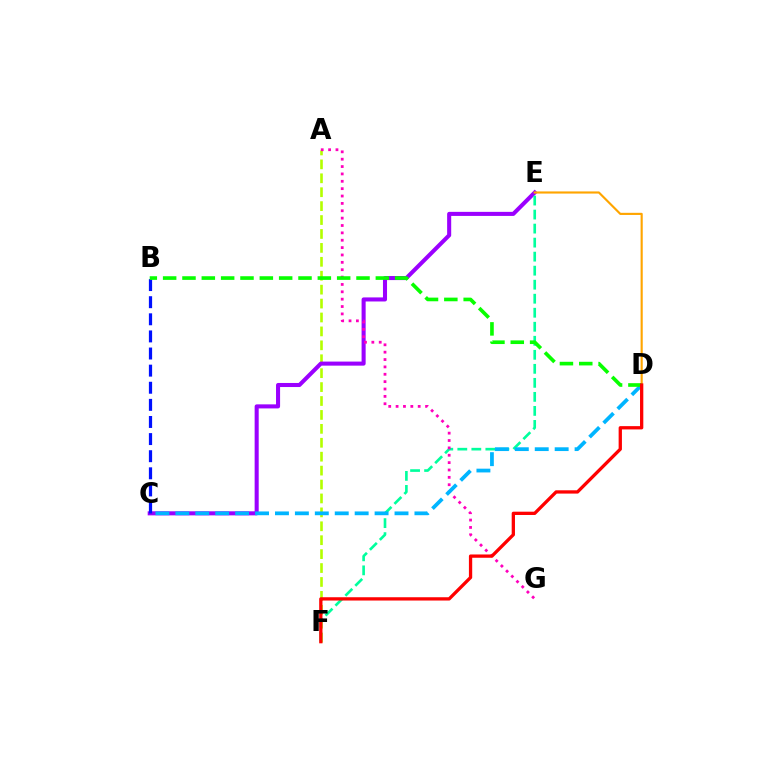{('A', 'F'): [{'color': '#b3ff00', 'line_style': 'dashed', 'thickness': 1.89}], ('C', 'E'): [{'color': '#9b00ff', 'line_style': 'solid', 'thickness': 2.92}], ('B', 'C'): [{'color': '#0010ff', 'line_style': 'dashed', 'thickness': 2.32}], ('D', 'E'): [{'color': '#ffa500', 'line_style': 'solid', 'thickness': 1.54}], ('E', 'F'): [{'color': '#00ff9d', 'line_style': 'dashed', 'thickness': 1.9}], ('A', 'G'): [{'color': '#ff00bd', 'line_style': 'dotted', 'thickness': 2.0}], ('C', 'D'): [{'color': '#00b5ff', 'line_style': 'dashed', 'thickness': 2.71}], ('B', 'D'): [{'color': '#08ff00', 'line_style': 'dashed', 'thickness': 2.63}], ('D', 'F'): [{'color': '#ff0000', 'line_style': 'solid', 'thickness': 2.37}]}